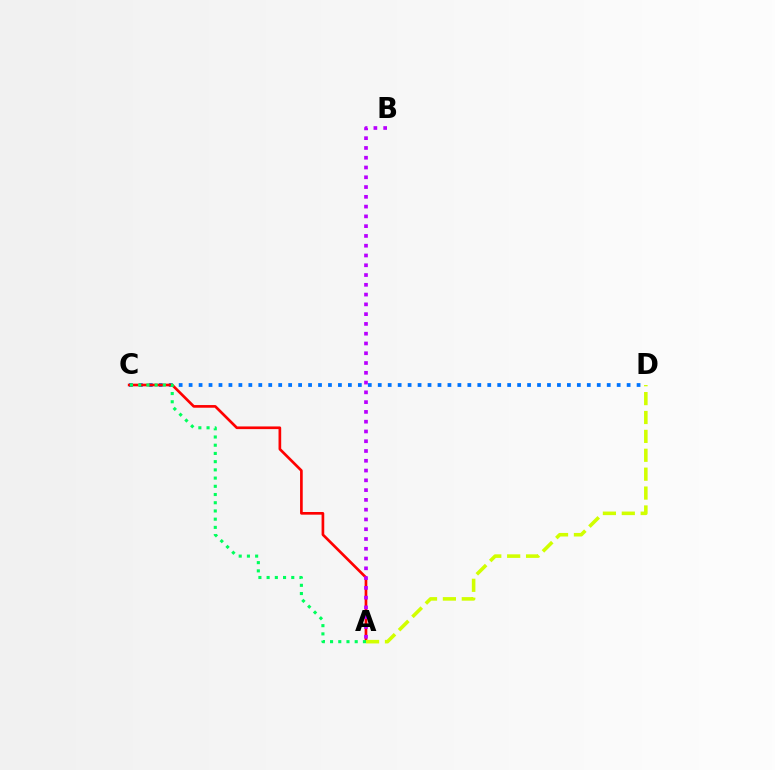{('C', 'D'): [{'color': '#0074ff', 'line_style': 'dotted', 'thickness': 2.7}], ('A', 'C'): [{'color': '#ff0000', 'line_style': 'solid', 'thickness': 1.92}, {'color': '#00ff5c', 'line_style': 'dotted', 'thickness': 2.23}], ('A', 'B'): [{'color': '#b900ff', 'line_style': 'dotted', 'thickness': 2.66}], ('A', 'D'): [{'color': '#d1ff00', 'line_style': 'dashed', 'thickness': 2.57}]}